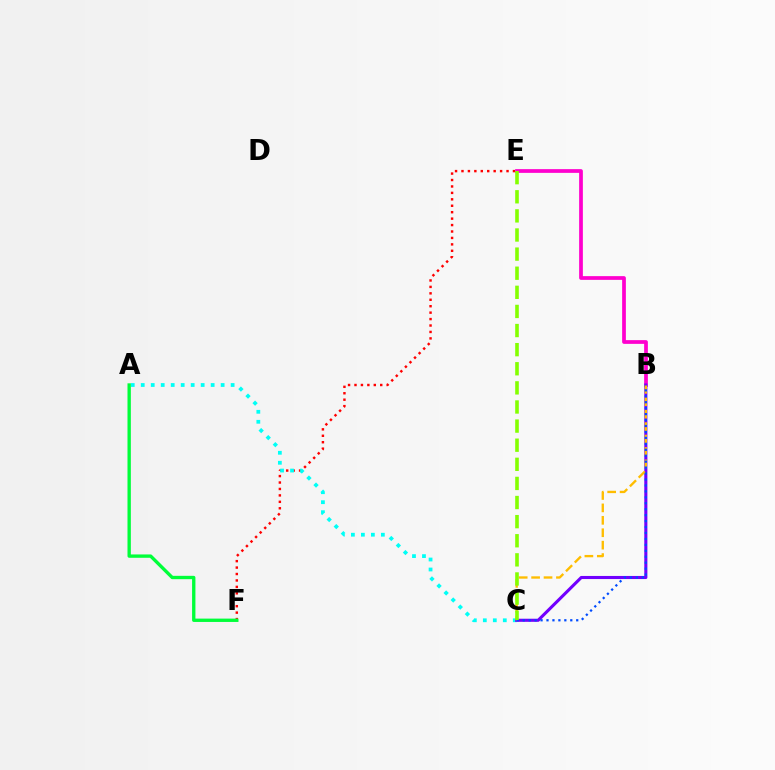{('E', 'F'): [{'color': '#ff0000', 'line_style': 'dotted', 'thickness': 1.75}], ('A', 'C'): [{'color': '#00fff6', 'line_style': 'dotted', 'thickness': 2.71}], ('A', 'F'): [{'color': '#00ff39', 'line_style': 'solid', 'thickness': 2.41}], ('B', 'E'): [{'color': '#ff00cf', 'line_style': 'solid', 'thickness': 2.68}], ('B', 'C'): [{'color': '#7200ff', 'line_style': 'solid', 'thickness': 2.23}, {'color': '#ffbd00', 'line_style': 'dashed', 'thickness': 1.69}, {'color': '#004bff', 'line_style': 'dotted', 'thickness': 1.61}], ('C', 'E'): [{'color': '#84ff00', 'line_style': 'dashed', 'thickness': 2.6}]}